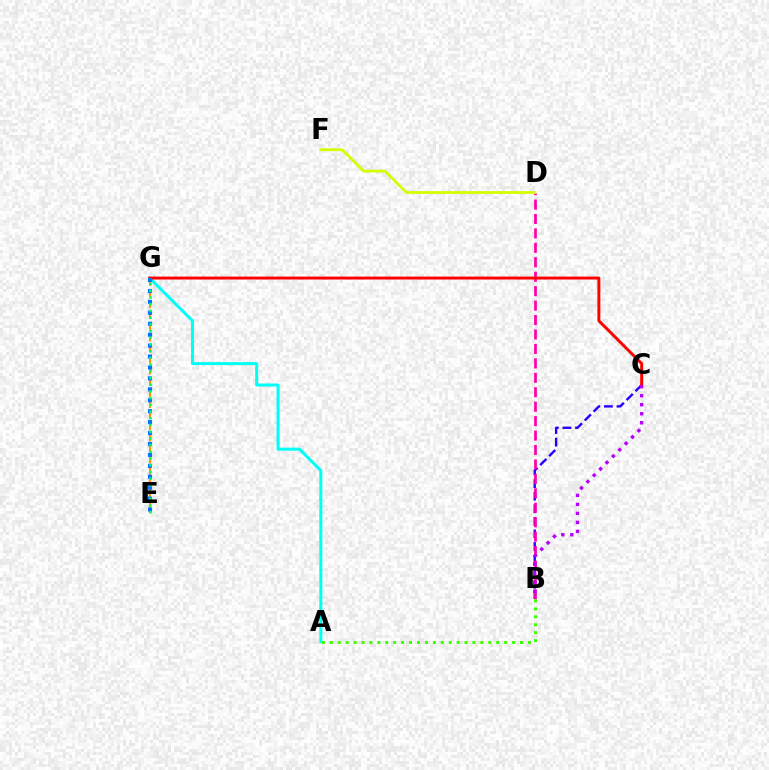{('B', 'C'): [{'color': '#2500ff', 'line_style': 'dashed', 'thickness': 1.71}, {'color': '#b900ff', 'line_style': 'dotted', 'thickness': 2.45}], ('E', 'G'): [{'color': '#ff9400', 'line_style': 'dashed', 'thickness': 1.51}, {'color': '#0074ff', 'line_style': 'dotted', 'thickness': 2.97}, {'color': '#00ff5c', 'line_style': 'dotted', 'thickness': 1.82}], ('B', 'D'): [{'color': '#ff00ac', 'line_style': 'dashed', 'thickness': 1.96}], ('A', 'G'): [{'color': '#00fff6', 'line_style': 'solid', 'thickness': 2.17}], ('D', 'F'): [{'color': '#d1ff00', 'line_style': 'solid', 'thickness': 1.99}], ('C', 'G'): [{'color': '#ff0000', 'line_style': 'solid', 'thickness': 2.12}], ('A', 'B'): [{'color': '#3dff00', 'line_style': 'dotted', 'thickness': 2.15}]}